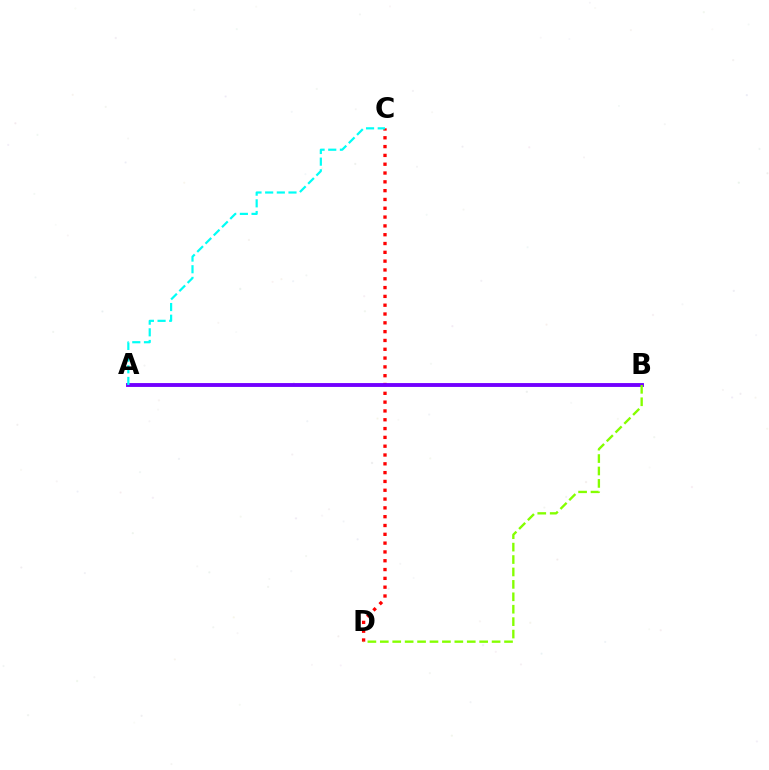{('C', 'D'): [{'color': '#ff0000', 'line_style': 'dotted', 'thickness': 2.39}], ('A', 'B'): [{'color': '#7200ff', 'line_style': 'solid', 'thickness': 2.78}], ('B', 'D'): [{'color': '#84ff00', 'line_style': 'dashed', 'thickness': 1.69}], ('A', 'C'): [{'color': '#00fff6', 'line_style': 'dashed', 'thickness': 1.58}]}